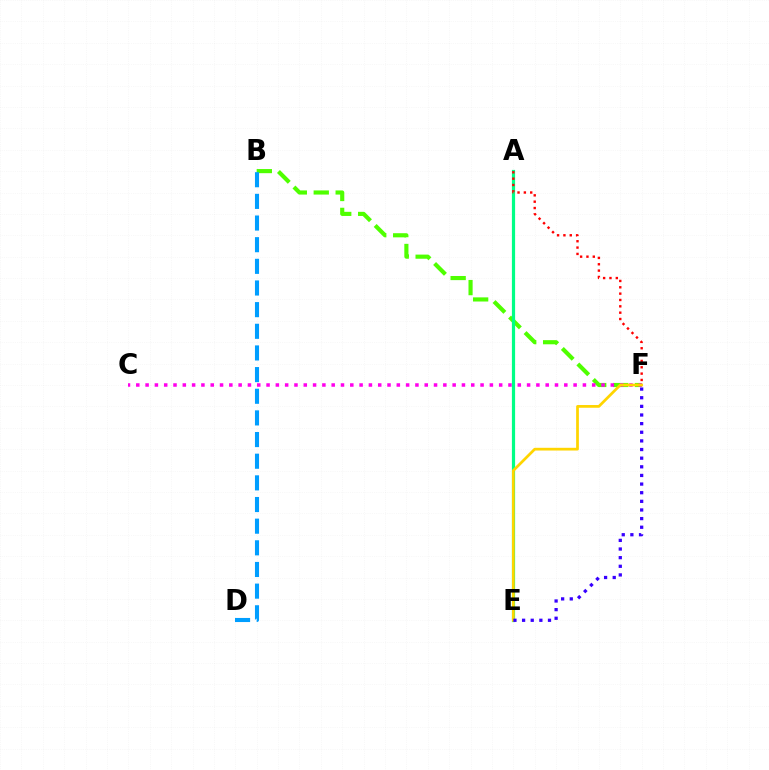{('B', 'F'): [{'color': '#4fff00', 'line_style': 'dashed', 'thickness': 2.98}], ('C', 'F'): [{'color': '#ff00ed', 'line_style': 'dotted', 'thickness': 2.53}], ('A', 'E'): [{'color': '#00ff86', 'line_style': 'solid', 'thickness': 2.31}], ('A', 'F'): [{'color': '#ff0000', 'line_style': 'dotted', 'thickness': 1.72}], ('E', 'F'): [{'color': '#ffd500', 'line_style': 'solid', 'thickness': 1.97}, {'color': '#3700ff', 'line_style': 'dotted', 'thickness': 2.35}], ('B', 'D'): [{'color': '#009eff', 'line_style': 'dashed', 'thickness': 2.94}]}